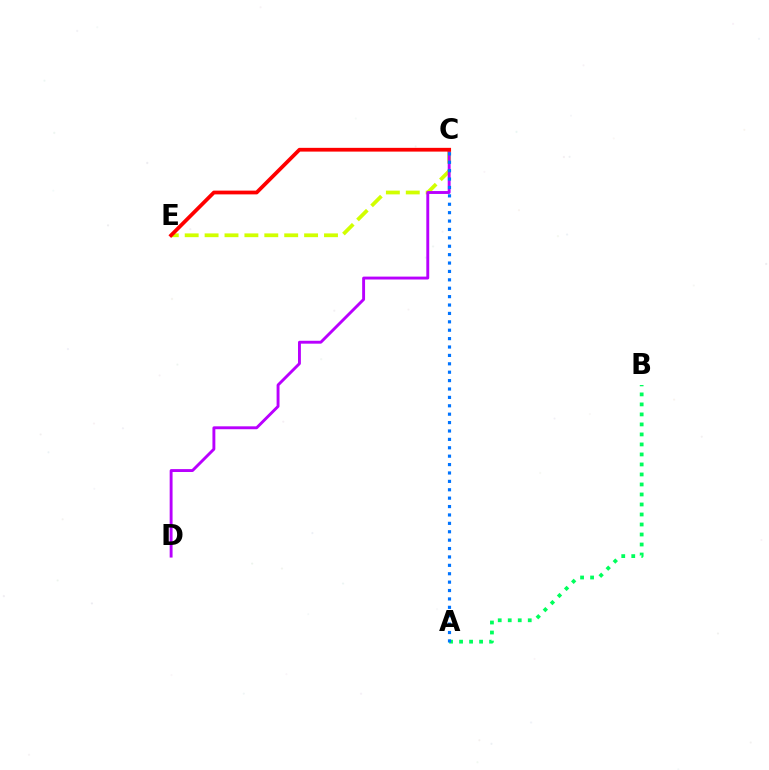{('C', 'E'): [{'color': '#d1ff00', 'line_style': 'dashed', 'thickness': 2.7}, {'color': '#ff0000', 'line_style': 'solid', 'thickness': 2.71}], ('A', 'B'): [{'color': '#00ff5c', 'line_style': 'dotted', 'thickness': 2.72}], ('C', 'D'): [{'color': '#b900ff', 'line_style': 'solid', 'thickness': 2.09}], ('A', 'C'): [{'color': '#0074ff', 'line_style': 'dotted', 'thickness': 2.28}]}